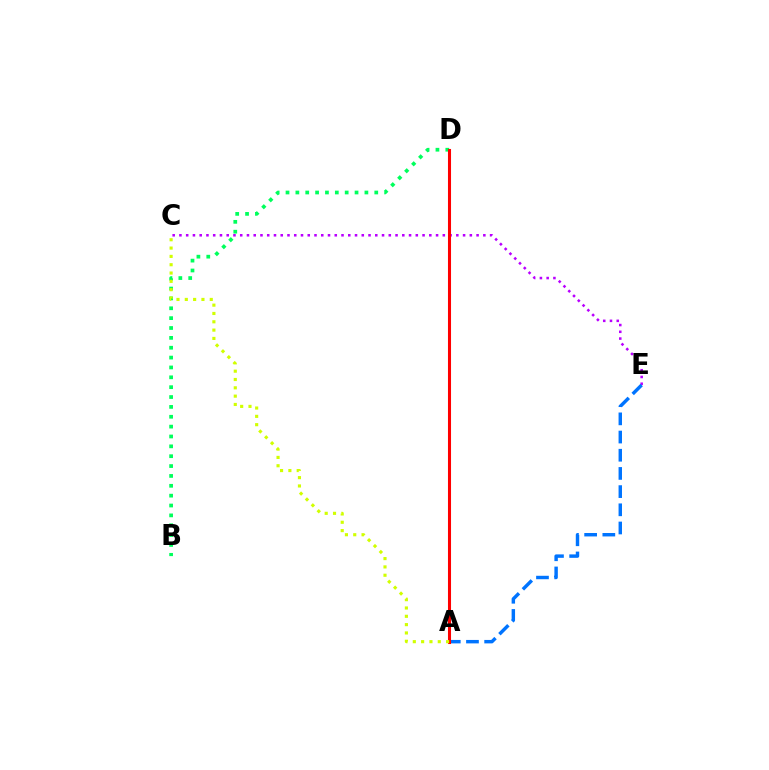{('C', 'E'): [{'color': '#b900ff', 'line_style': 'dotted', 'thickness': 1.83}], ('B', 'D'): [{'color': '#00ff5c', 'line_style': 'dotted', 'thickness': 2.68}], ('A', 'E'): [{'color': '#0074ff', 'line_style': 'dashed', 'thickness': 2.47}], ('A', 'D'): [{'color': '#ff0000', 'line_style': 'solid', 'thickness': 2.21}], ('A', 'C'): [{'color': '#d1ff00', 'line_style': 'dotted', 'thickness': 2.26}]}